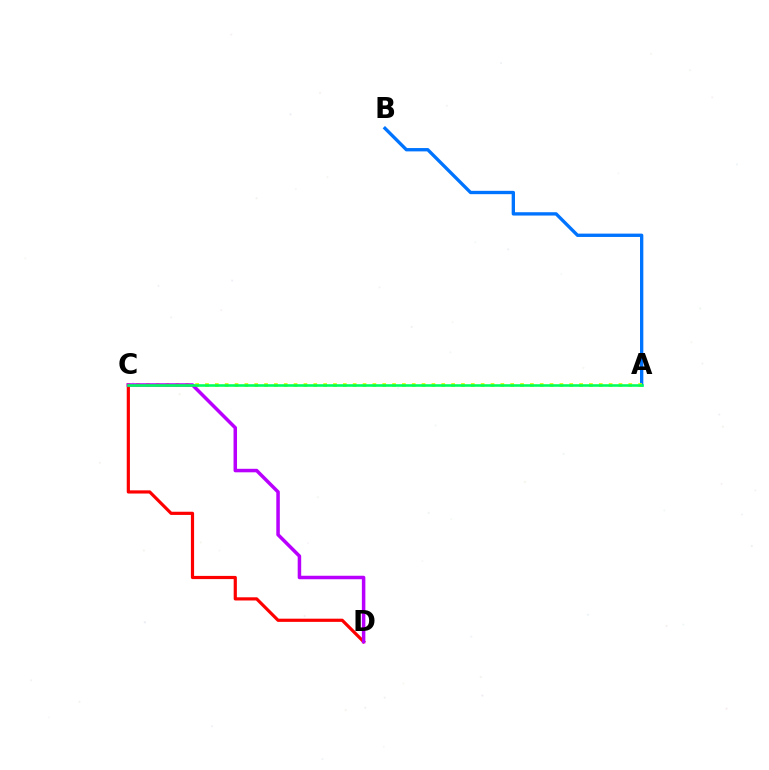{('C', 'D'): [{'color': '#ff0000', 'line_style': 'solid', 'thickness': 2.29}, {'color': '#b900ff', 'line_style': 'solid', 'thickness': 2.52}], ('A', 'B'): [{'color': '#0074ff', 'line_style': 'solid', 'thickness': 2.4}], ('A', 'C'): [{'color': '#d1ff00', 'line_style': 'dotted', 'thickness': 2.67}, {'color': '#00ff5c', 'line_style': 'solid', 'thickness': 1.87}]}